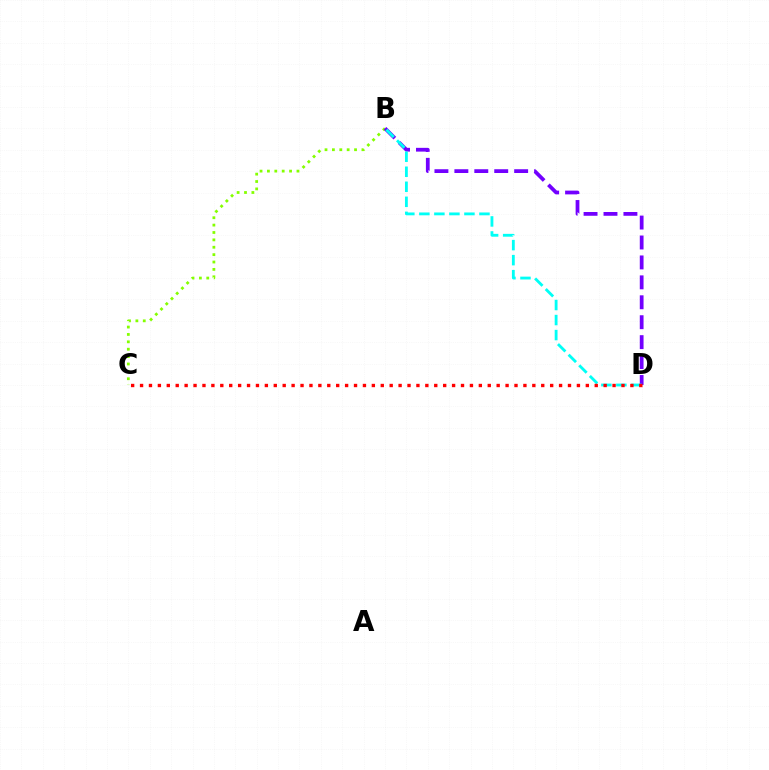{('B', 'C'): [{'color': '#84ff00', 'line_style': 'dotted', 'thickness': 2.01}], ('B', 'D'): [{'color': '#7200ff', 'line_style': 'dashed', 'thickness': 2.71}, {'color': '#00fff6', 'line_style': 'dashed', 'thickness': 2.04}], ('C', 'D'): [{'color': '#ff0000', 'line_style': 'dotted', 'thickness': 2.42}]}